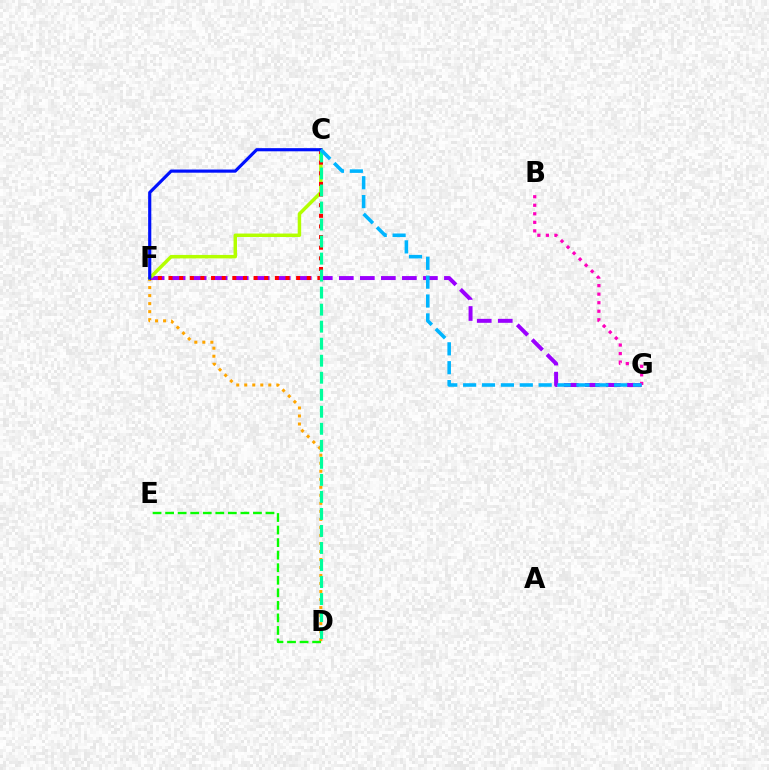{('D', 'F'): [{'color': '#ffa500', 'line_style': 'dotted', 'thickness': 2.18}], ('F', 'G'): [{'color': '#9b00ff', 'line_style': 'dashed', 'thickness': 2.86}], ('C', 'F'): [{'color': '#b3ff00', 'line_style': 'solid', 'thickness': 2.5}, {'color': '#ff0000', 'line_style': 'dotted', 'thickness': 2.89}, {'color': '#0010ff', 'line_style': 'solid', 'thickness': 2.27}], ('D', 'E'): [{'color': '#08ff00', 'line_style': 'dashed', 'thickness': 1.7}], ('B', 'G'): [{'color': '#ff00bd', 'line_style': 'dotted', 'thickness': 2.32}], ('C', 'D'): [{'color': '#00ff9d', 'line_style': 'dashed', 'thickness': 2.31}], ('C', 'G'): [{'color': '#00b5ff', 'line_style': 'dashed', 'thickness': 2.57}]}